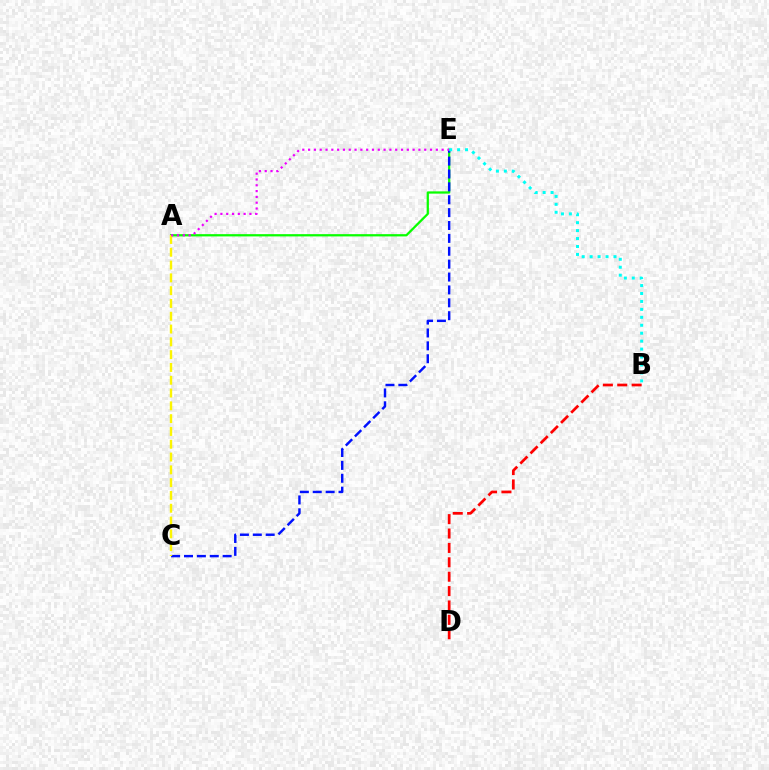{('A', 'E'): [{'color': '#08ff00', 'line_style': 'solid', 'thickness': 1.63}, {'color': '#ee00ff', 'line_style': 'dotted', 'thickness': 1.58}], ('B', 'D'): [{'color': '#ff0000', 'line_style': 'dashed', 'thickness': 1.95}], ('C', 'E'): [{'color': '#0010ff', 'line_style': 'dashed', 'thickness': 1.75}], ('A', 'C'): [{'color': '#fcf500', 'line_style': 'dashed', 'thickness': 1.74}], ('B', 'E'): [{'color': '#00fff6', 'line_style': 'dotted', 'thickness': 2.16}]}